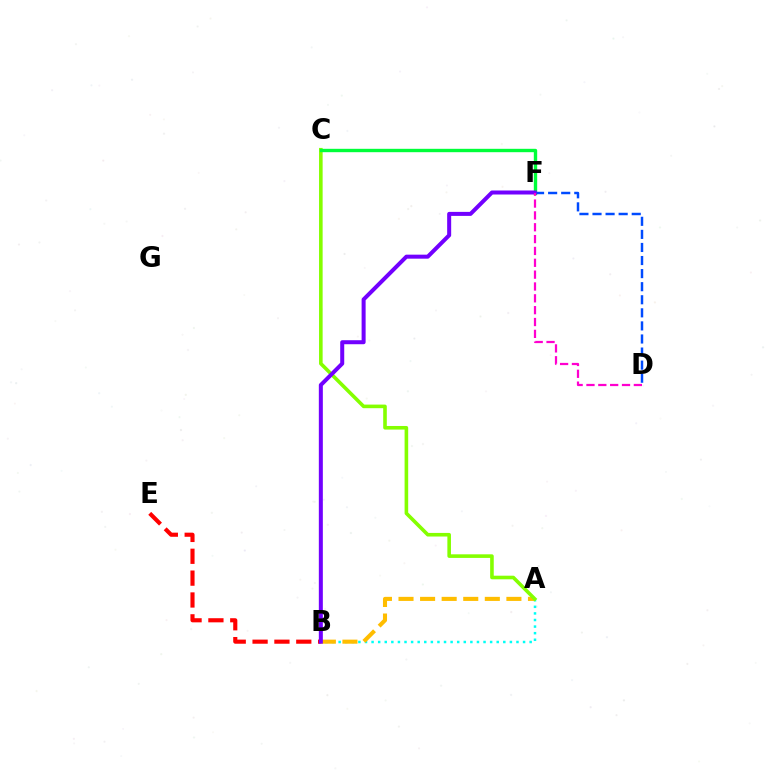{('A', 'B'): [{'color': '#00fff6', 'line_style': 'dotted', 'thickness': 1.79}, {'color': '#ffbd00', 'line_style': 'dashed', 'thickness': 2.93}], ('B', 'E'): [{'color': '#ff0000', 'line_style': 'dashed', 'thickness': 2.97}], ('A', 'C'): [{'color': '#84ff00', 'line_style': 'solid', 'thickness': 2.59}], ('C', 'F'): [{'color': '#00ff39', 'line_style': 'solid', 'thickness': 2.43}], ('D', 'F'): [{'color': '#004bff', 'line_style': 'dashed', 'thickness': 1.78}, {'color': '#ff00cf', 'line_style': 'dashed', 'thickness': 1.61}], ('B', 'F'): [{'color': '#7200ff', 'line_style': 'solid', 'thickness': 2.89}]}